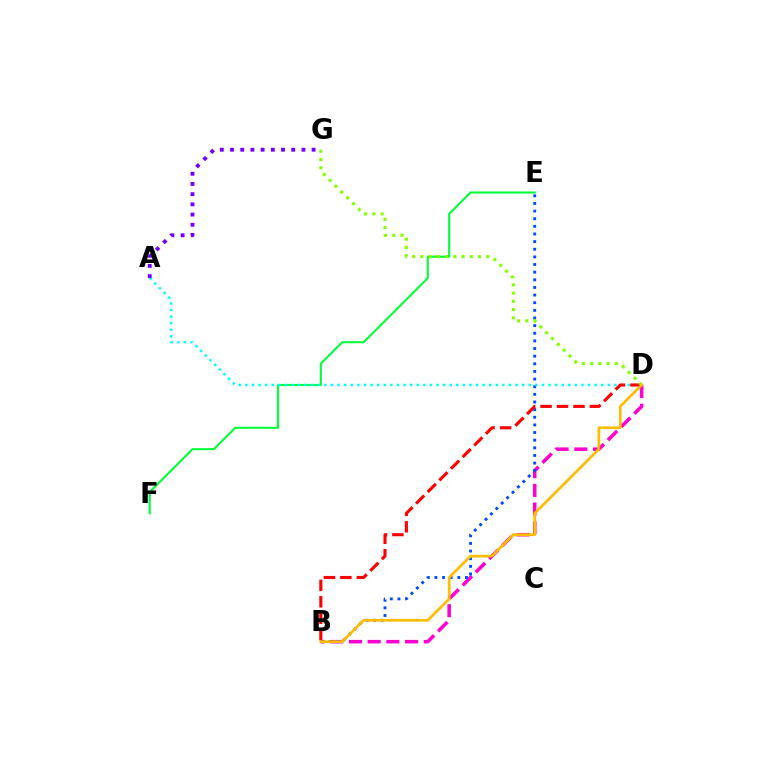{('B', 'D'): [{'color': '#ff00cf', 'line_style': 'dashed', 'thickness': 2.54}, {'color': '#ff0000', 'line_style': 'dashed', 'thickness': 2.23}, {'color': '#ffbd00', 'line_style': 'solid', 'thickness': 1.94}], ('E', 'F'): [{'color': '#00ff39', 'line_style': 'solid', 'thickness': 1.5}], ('B', 'E'): [{'color': '#004bff', 'line_style': 'dotted', 'thickness': 2.07}], ('A', 'D'): [{'color': '#00fff6', 'line_style': 'dotted', 'thickness': 1.79}], ('A', 'G'): [{'color': '#7200ff', 'line_style': 'dotted', 'thickness': 2.77}], ('D', 'G'): [{'color': '#84ff00', 'line_style': 'dotted', 'thickness': 2.24}]}